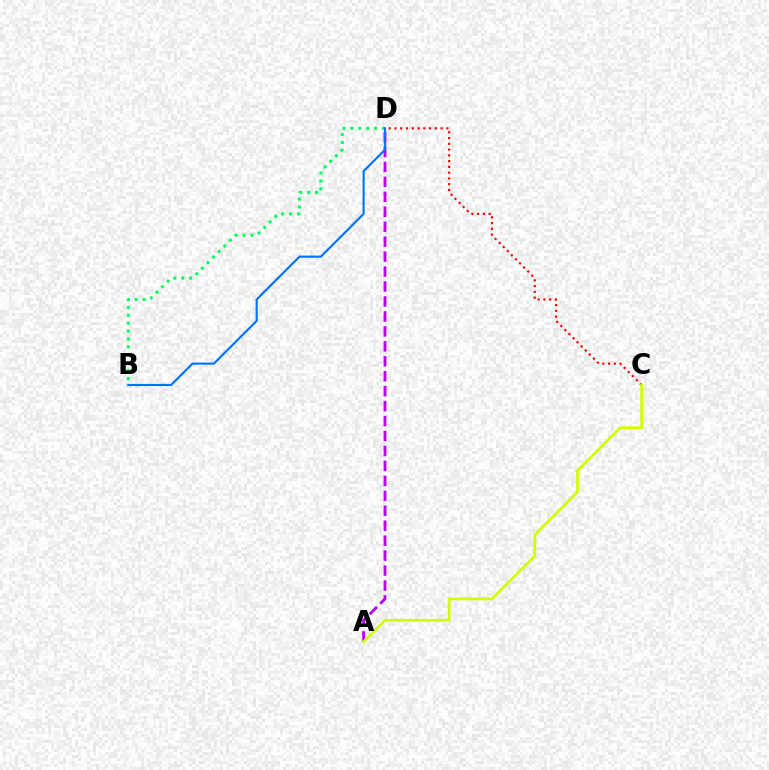{('C', 'D'): [{'color': '#ff0000', 'line_style': 'dotted', 'thickness': 1.57}], ('B', 'D'): [{'color': '#00ff5c', 'line_style': 'dotted', 'thickness': 2.15}, {'color': '#0074ff', 'line_style': 'solid', 'thickness': 1.54}], ('A', 'D'): [{'color': '#b900ff', 'line_style': 'dashed', 'thickness': 2.03}], ('A', 'C'): [{'color': '#d1ff00', 'line_style': 'solid', 'thickness': 2.0}]}